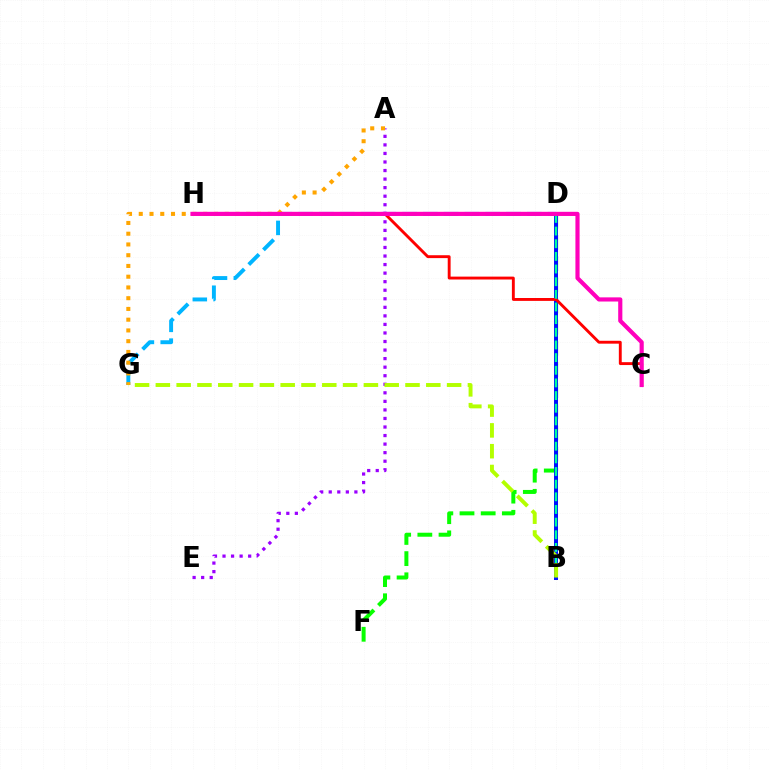{('D', 'F'): [{'color': '#08ff00', 'line_style': 'dashed', 'thickness': 2.88}], ('A', 'E'): [{'color': '#9b00ff', 'line_style': 'dotted', 'thickness': 2.32}], ('B', 'D'): [{'color': '#0010ff', 'line_style': 'solid', 'thickness': 2.88}, {'color': '#00ff9d', 'line_style': 'dashed', 'thickness': 1.72}], ('C', 'H'): [{'color': '#ff0000', 'line_style': 'solid', 'thickness': 2.08}, {'color': '#ff00bd', 'line_style': 'solid', 'thickness': 2.99}], ('D', 'G'): [{'color': '#00b5ff', 'line_style': 'dashed', 'thickness': 2.82}], ('A', 'G'): [{'color': '#ffa500', 'line_style': 'dotted', 'thickness': 2.92}], ('B', 'G'): [{'color': '#b3ff00', 'line_style': 'dashed', 'thickness': 2.83}]}